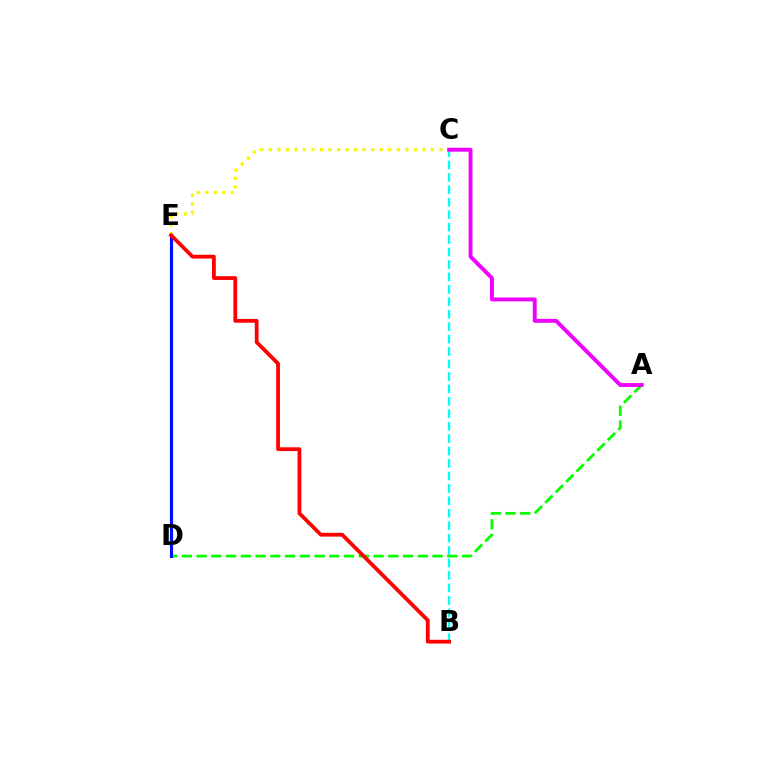{('C', 'E'): [{'color': '#fcf500', 'line_style': 'dotted', 'thickness': 2.32}], ('B', 'C'): [{'color': '#00fff6', 'line_style': 'dashed', 'thickness': 1.69}], ('A', 'D'): [{'color': '#08ff00', 'line_style': 'dashed', 'thickness': 2.0}], ('D', 'E'): [{'color': '#0010ff', 'line_style': 'solid', 'thickness': 2.27}], ('B', 'E'): [{'color': '#ff0000', 'line_style': 'solid', 'thickness': 2.72}], ('A', 'C'): [{'color': '#ee00ff', 'line_style': 'solid', 'thickness': 2.81}]}